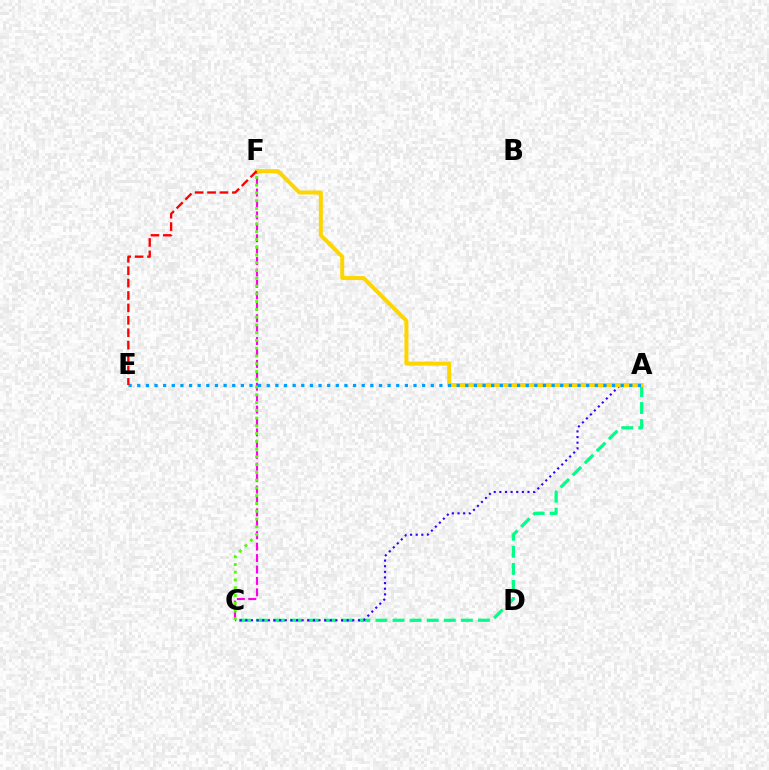{('A', 'C'): [{'color': '#00ff86', 'line_style': 'dashed', 'thickness': 2.32}, {'color': '#3700ff', 'line_style': 'dotted', 'thickness': 1.53}], ('C', 'F'): [{'color': '#ff00ed', 'line_style': 'dashed', 'thickness': 1.55}, {'color': '#4fff00', 'line_style': 'dotted', 'thickness': 2.11}], ('A', 'F'): [{'color': '#ffd500', 'line_style': 'solid', 'thickness': 2.87}], ('A', 'E'): [{'color': '#009eff', 'line_style': 'dotted', 'thickness': 2.35}], ('E', 'F'): [{'color': '#ff0000', 'line_style': 'dashed', 'thickness': 1.69}]}